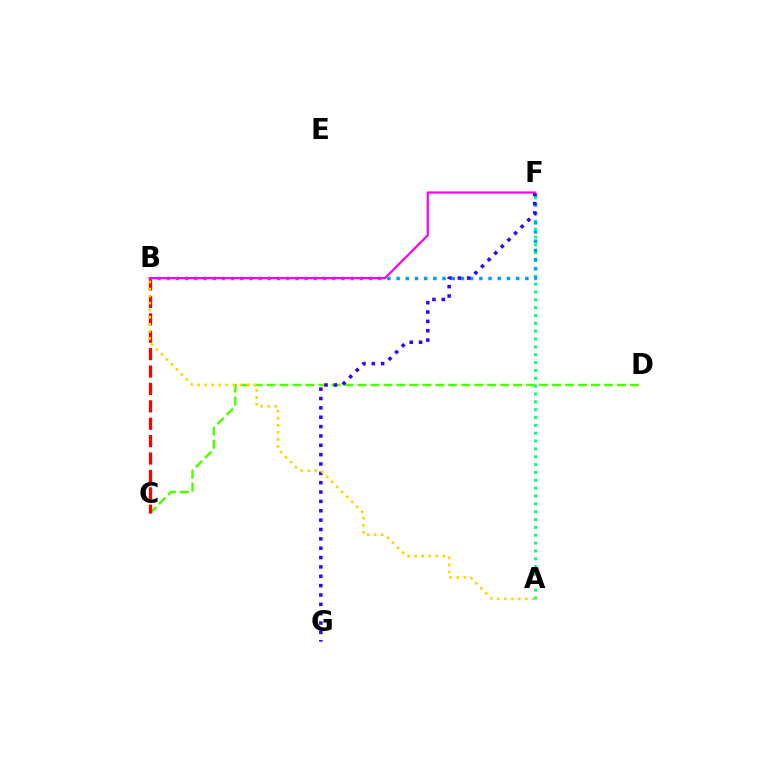{('C', 'D'): [{'color': '#4fff00', 'line_style': 'dashed', 'thickness': 1.76}], ('B', 'C'): [{'color': '#ff0000', 'line_style': 'dashed', 'thickness': 2.36}], ('A', 'F'): [{'color': '#00ff86', 'line_style': 'dotted', 'thickness': 2.13}], ('B', 'F'): [{'color': '#009eff', 'line_style': 'dotted', 'thickness': 2.5}, {'color': '#ff00ed', 'line_style': 'solid', 'thickness': 1.58}], ('F', 'G'): [{'color': '#3700ff', 'line_style': 'dotted', 'thickness': 2.54}], ('A', 'B'): [{'color': '#ffd500', 'line_style': 'dotted', 'thickness': 1.91}]}